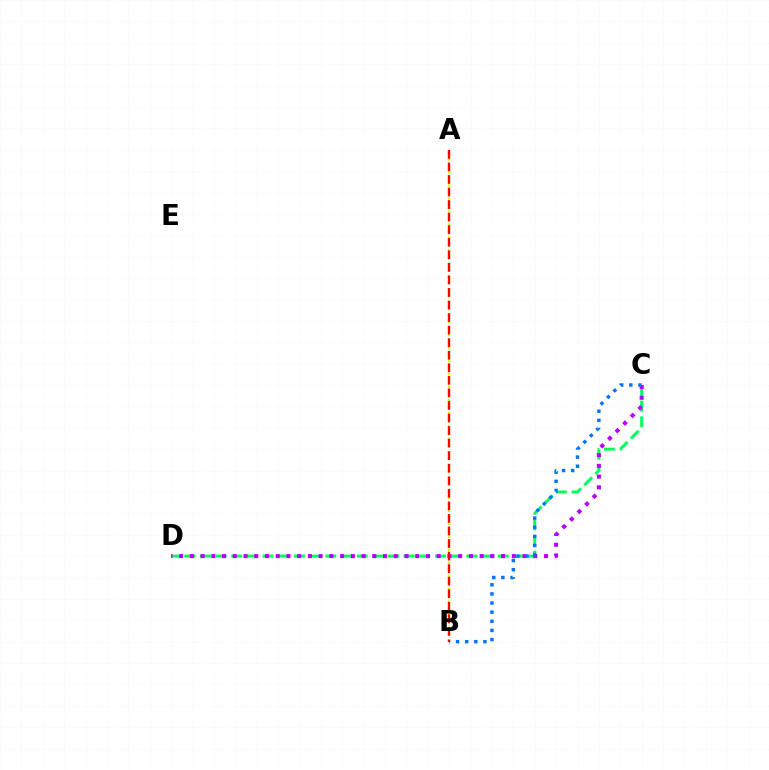{('C', 'D'): [{'color': '#00ff5c', 'line_style': 'dashed', 'thickness': 2.13}, {'color': '#b900ff', 'line_style': 'dotted', 'thickness': 2.92}], ('A', 'B'): [{'color': '#d1ff00', 'line_style': 'dotted', 'thickness': 1.77}, {'color': '#ff0000', 'line_style': 'dashed', 'thickness': 1.71}], ('B', 'C'): [{'color': '#0074ff', 'line_style': 'dotted', 'thickness': 2.48}]}